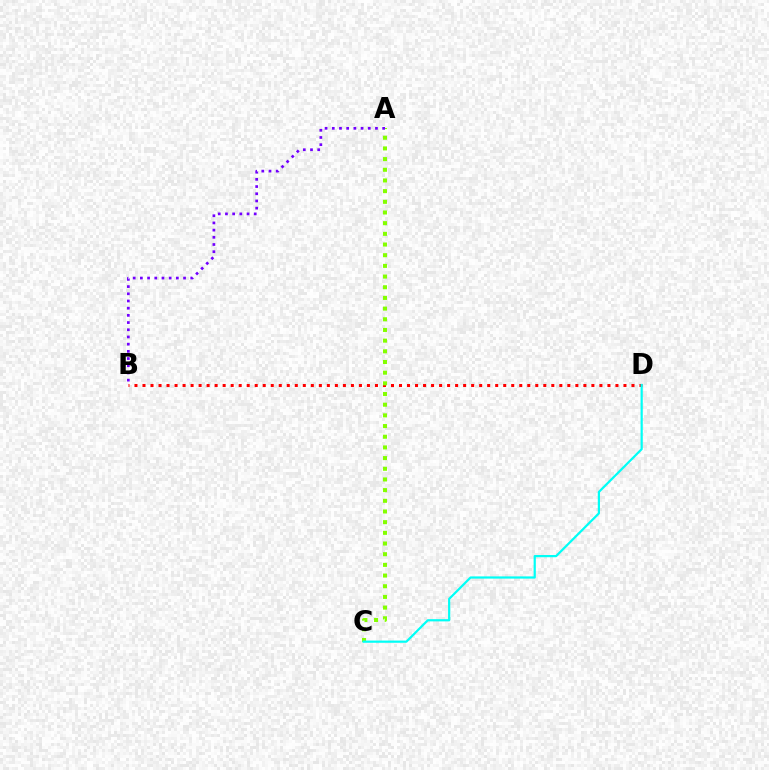{('B', 'D'): [{'color': '#ff0000', 'line_style': 'dotted', 'thickness': 2.18}], ('A', 'C'): [{'color': '#84ff00', 'line_style': 'dotted', 'thickness': 2.9}], ('C', 'D'): [{'color': '#00fff6', 'line_style': 'solid', 'thickness': 1.59}], ('A', 'B'): [{'color': '#7200ff', 'line_style': 'dotted', 'thickness': 1.95}]}